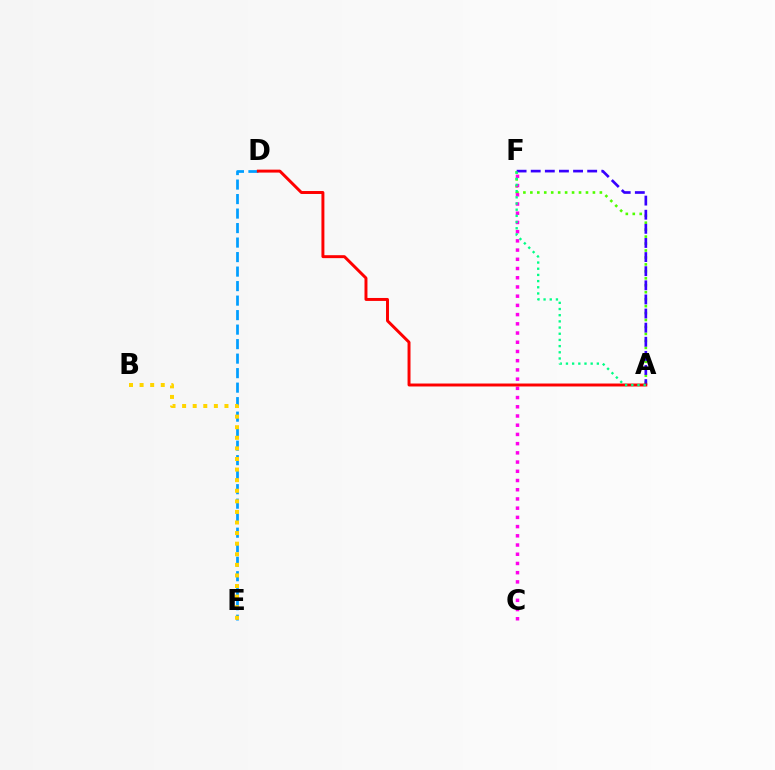{('A', 'F'): [{'color': '#4fff00', 'line_style': 'dotted', 'thickness': 1.89}, {'color': '#3700ff', 'line_style': 'dashed', 'thickness': 1.92}, {'color': '#00ff86', 'line_style': 'dotted', 'thickness': 1.68}], ('C', 'F'): [{'color': '#ff00ed', 'line_style': 'dotted', 'thickness': 2.5}], ('D', 'E'): [{'color': '#009eff', 'line_style': 'dashed', 'thickness': 1.97}], ('A', 'D'): [{'color': '#ff0000', 'line_style': 'solid', 'thickness': 2.13}], ('B', 'E'): [{'color': '#ffd500', 'line_style': 'dotted', 'thickness': 2.88}]}